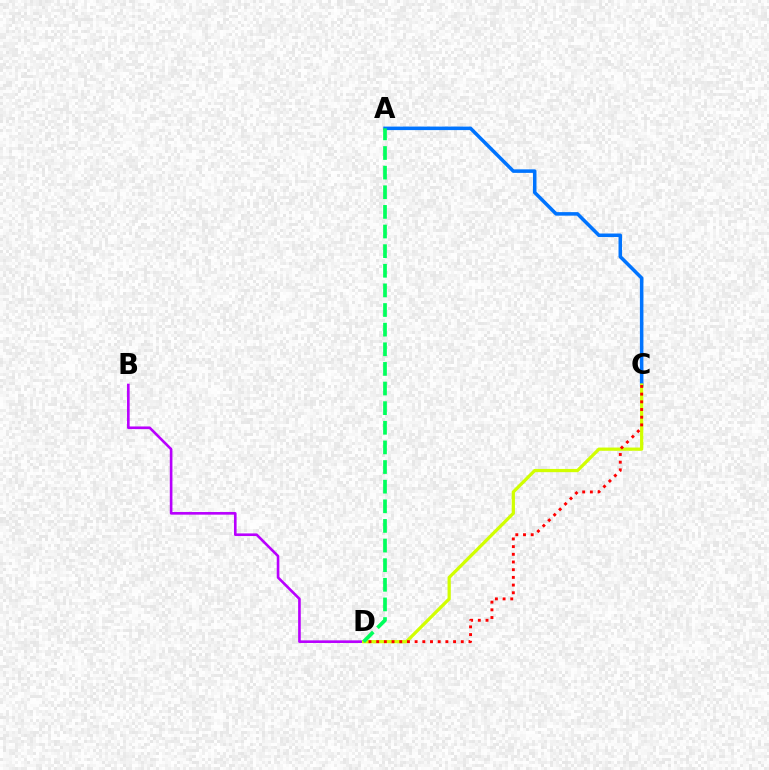{('B', 'D'): [{'color': '#b900ff', 'line_style': 'solid', 'thickness': 1.89}], ('A', 'C'): [{'color': '#0074ff', 'line_style': 'solid', 'thickness': 2.54}], ('C', 'D'): [{'color': '#d1ff00', 'line_style': 'solid', 'thickness': 2.33}, {'color': '#ff0000', 'line_style': 'dotted', 'thickness': 2.09}], ('A', 'D'): [{'color': '#00ff5c', 'line_style': 'dashed', 'thickness': 2.67}]}